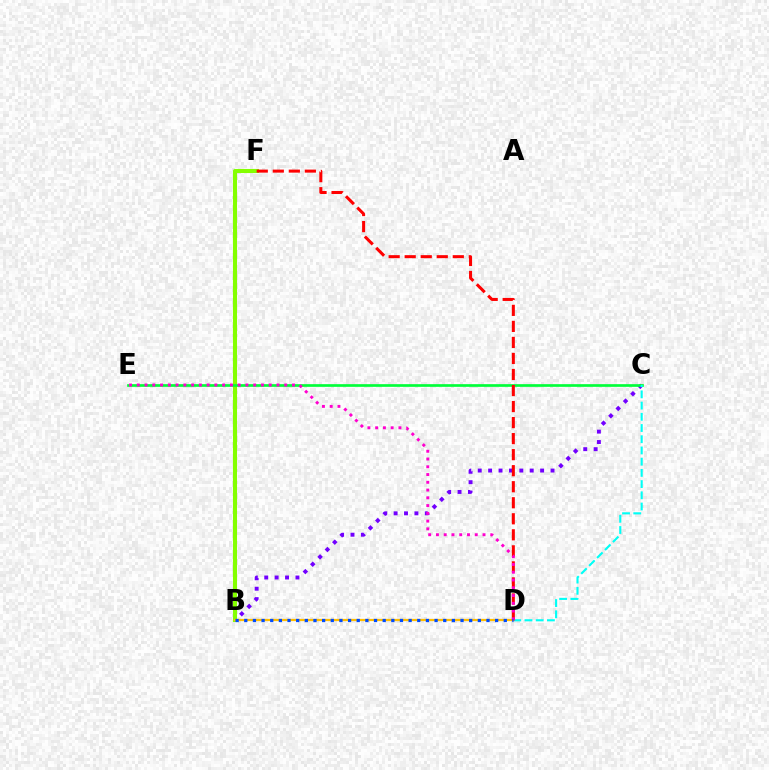{('B', 'C'): [{'color': '#7200ff', 'line_style': 'dotted', 'thickness': 2.82}], ('B', 'F'): [{'color': '#84ff00', 'line_style': 'solid', 'thickness': 2.94}], ('C', 'E'): [{'color': '#00ff39', 'line_style': 'solid', 'thickness': 1.93}], ('C', 'D'): [{'color': '#00fff6', 'line_style': 'dashed', 'thickness': 1.52}], ('B', 'D'): [{'color': '#ffbd00', 'line_style': 'solid', 'thickness': 1.62}, {'color': '#004bff', 'line_style': 'dotted', 'thickness': 2.35}], ('D', 'F'): [{'color': '#ff0000', 'line_style': 'dashed', 'thickness': 2.18}], ('D', 'E'): [{'color': '#ff00cf', 'line_style': 'dotted', 'thickness': 2.11}]}